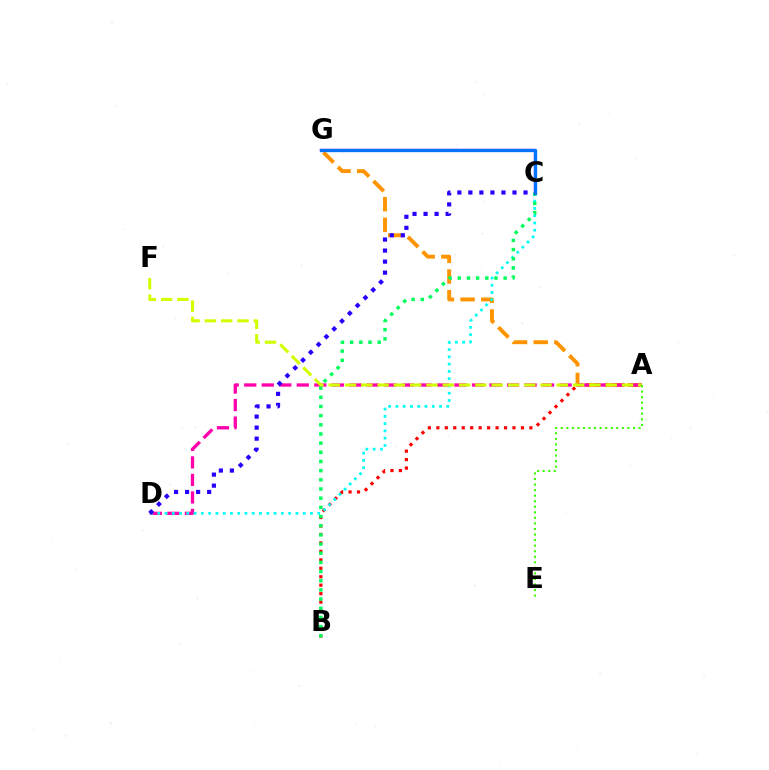{('A', 'B'): [{'color': '#ff0000', 'line_style': 'dotted', 'thickness': 2.3}], ('A', 'G'): [{'color': '#ff9400', 'line_style': 'dashed', 'thickness': 2.81}], ('A', 'D'): [{'color': '#ff00ac', 'line_style': 'dashed', 'thickness': 2.38}], ('C', 'D'): [{'color': '#00fff6', 'line_style': 'dotted', 'thickness': 1.98}, {'color': '#2500ff', 'line_style': 'dotted', 'thickness': 3.0}], ('B', 'C'): [{'color': '#00ff5c', 'line_style': 'dotted', 'thickness': 2.49}], ('C', 'G'): [{'color': '#b900ff', 'line_style': 'solid', 'thickness': 1.66}, {'color': '#0074ff', 'line_style': 'solid', 'thickness': 2.39}], ('A', 'F'): [{'color': '#d1ff00', 'line_style': 'dashed', 'thickness': 2.21}], ('A', 'E'): [{'color': '#3dff00', 'line_style': 'dotted', 'thickness': 1.51}]}